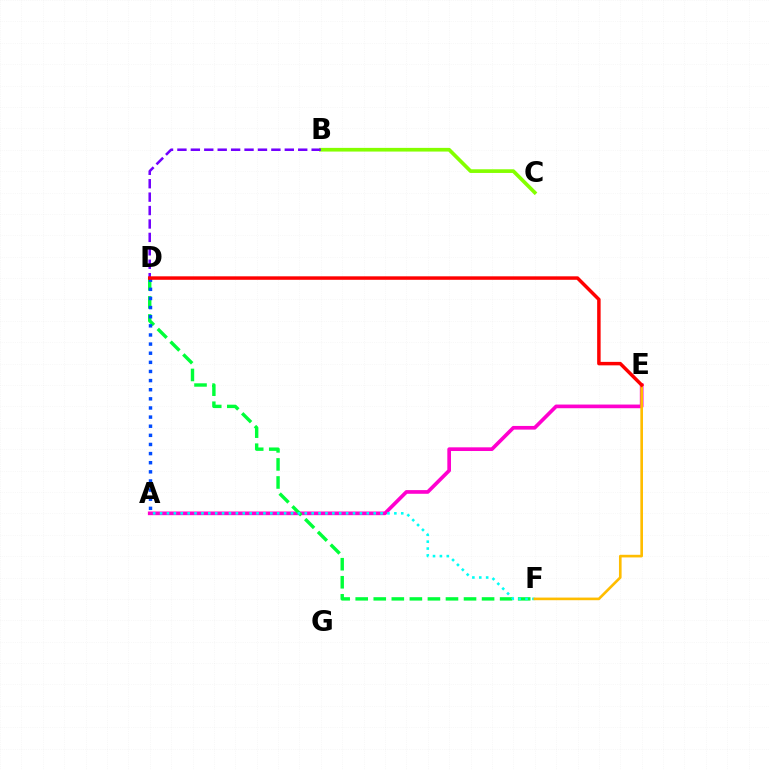{('A', 'E'): [{'color': '#ff00cf', 'line_style': 'solid', 'thickness': 2.65}], ('B', 'C'): [{'color': '#84ff00', 'line_style': 'solid', 'thickness': 2.65}], ('D', 'F'): [{'color': '#00ff39', 'line_style': 'dashed', 'thickness': 2.45}], ('A', 'F'): [{'color': '#00fff6', 'line_style': 'dotted', 'thickness': 1.87}], ('B', 'D'): [{'color': '#7200ff', 'line_style': 'dashed', 'thickness': 1.82}], ('E', 'F'): [{'color': '#ffbd00', 'line_style': 'solid', 'thickness': 1.9}], ('A', 'D'): [{'color': '#004bff', 'line_style': 'dotted', 'thickness': 2.48}], ('D', 'E'): [{'color': '#ff0000', 'line_style': 'solid', 'thickness': 2.5}]}